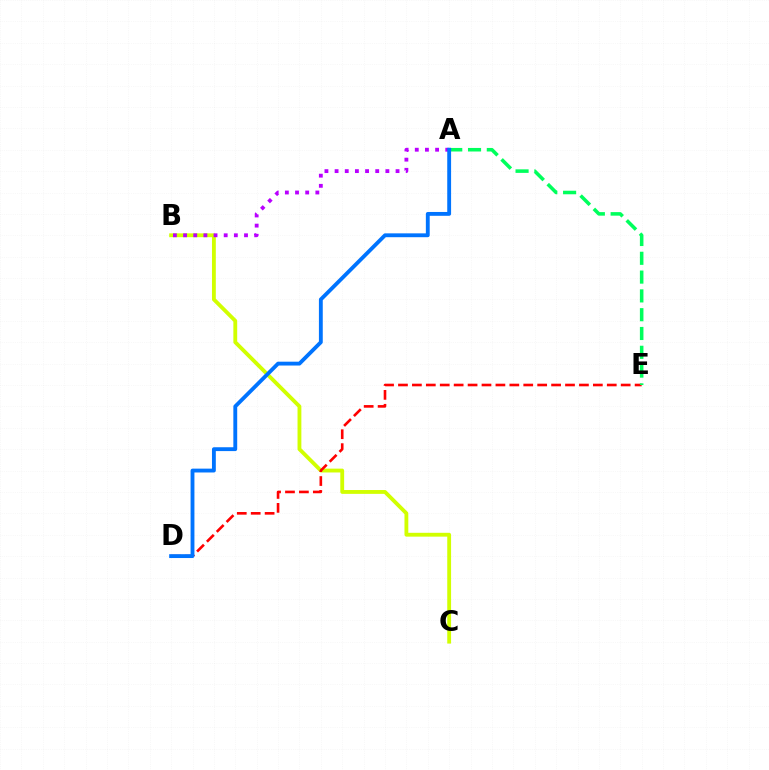{('B', 'C'): [{'color': '#d1ff00', 'line_style': 'solid', 'thickness': 2.76}], ('A', 'B'): [{'color': '#b900ff', 'line_style': 'dotted', 'thickness': 2.76}], ('D', 'E'): [{'color': '#ff0000', 'line_style': 'dashed', 'thickness': 1.89}], ('A', 'E'): [{'color': '#00ff5c', 'line_style': 'dashed', 'thickness': 2.55}], ('A', 'D'): [{'color': '#0074ff', 'line_style': 'solid', 'thickness': 2.77}]}